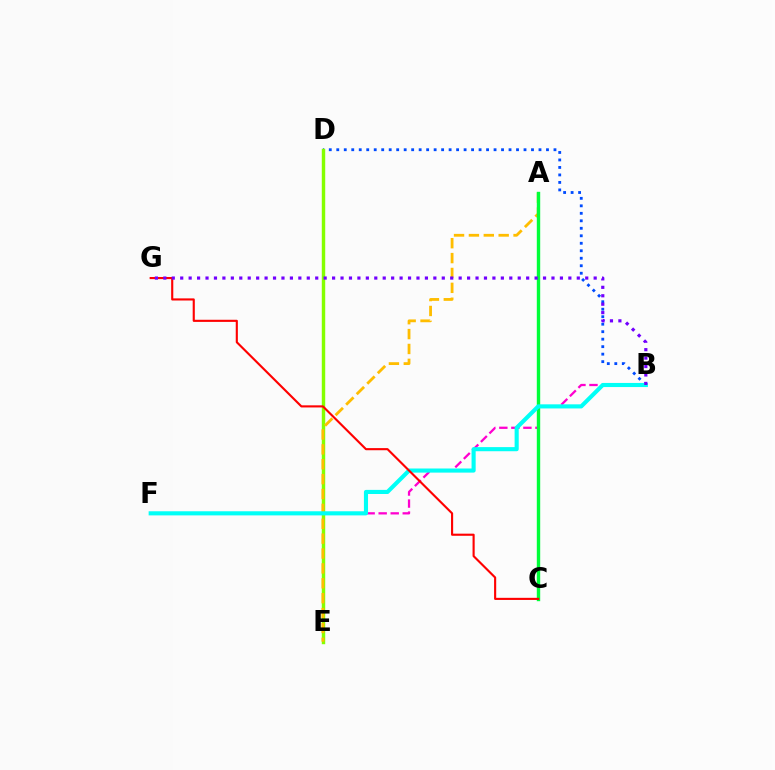{('B', 'D'): [{'color': '#004bff', 'line_style': 'dotted', 'thickness': 2.03}], ('D', 'E'): [{'color': '#84ff00', 'line_style': 'solid', 'thickness': 2.46}], ('B', 'F'): [{'color': '#ff00cf', 'line_style': 'dashed', 'thickness': 1.64}, {'color': '#00fff6', 'line_style': 'solid', 'thickness': 2.96}], ('A', 'E'): [{'color': '#ffbd00', 'line_style': 'dashed', 'thickness': 2.02}], ('A', 'C'): [{'color': '#00ff39', 'line_style': 'solid', 'thickness': 2.45}], ('C', 'G'): [{'color': '#ff0000', 'line_style': 'solid', 'thickness': 1.53}], ('B', 'G'): [{'color': '#7200ff', 'line_style': 'dotted', 'thickness': 2.29}]}